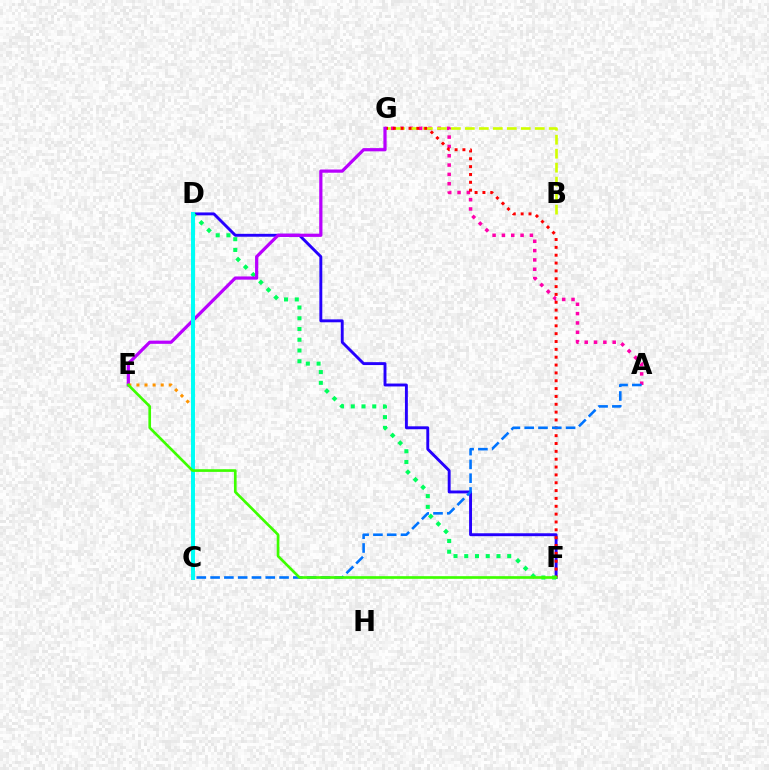{('A', 'G'): [{'color': '#ff00ac', 'line_style': 'dotted', 'thickness': 2.53}], ('D', 'F'): [{'color': '#2500ff', 'line_style': 'solid', 'thickness': 2.09}, {'color': '#00ff5c', 'line_style': 'dotted', 'thickness': 2.92}], ('B', 'G'): [{'color': '#d1ff00', 'line_style': 'dashed', 'thickness': 1.9}], ('F', 'G'): [{'color': '#ff0000', 'line_style': 'dotted', 'thickness': 2.13}], ('E', 'G'): [{'color': '#b900ff', 'line_style': 'solid', 'thickness': 2.32}], ('C', 'E'): [{'color': '#ff9400', 'line_style': 'dotted', 'thickness': 2.2}], ('A', 'C'): [{'color': '#0074ff', 'line_style': 'dashed', 'thickness': 1.87}], ('C', 'D'): [{'color': '#00fff6', 'line_style': 'solid', 'thickness': 2.86}], ('E', 'F'): [{'color': '#3dff00', 'line_style': 'solid', 'thickness': 1.92}]}